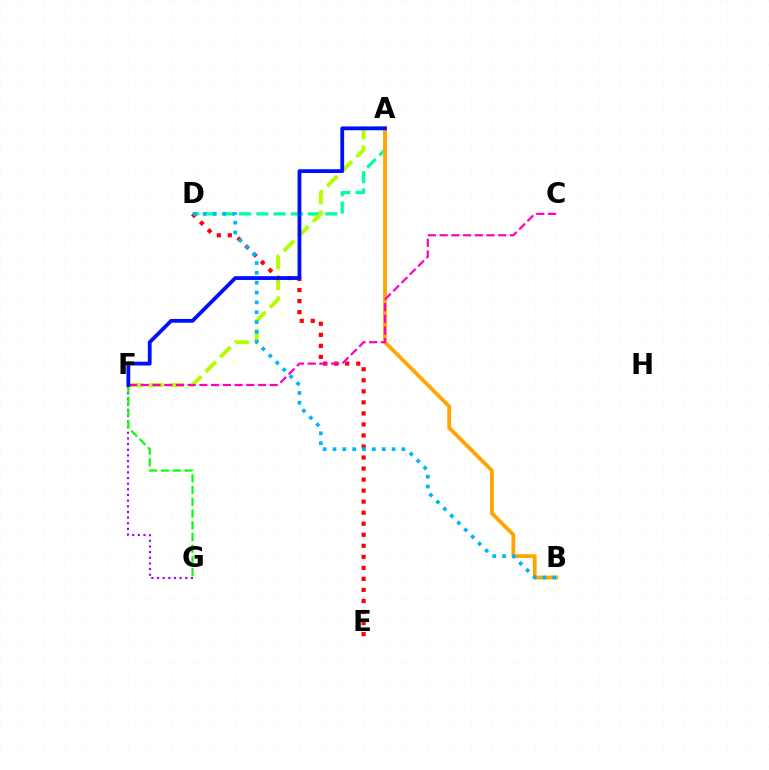{('A', 'D'): [{'color': '#00ff9d', 'line_style': 'dashed', 'thickness': 2.34}], ('A', 'F'): [{'color': '#b3ff00', 'line_style': 'dashed', 'thickness': 2.81}, {'color': '#0010ff', 'line_style': 'solid', 'thickness': 2.74}], ('F', 'G'): [{'color': '#9b00ff', 'line_style': 'dotted', 'thickness': 1.54}, {'color': '#08ff00', 'line_style': 'dashed', 'thickness': 1.59}], ('D', 'E'): [{'color': '#ff0000', 'line_style': 'dotted', 'thickness': 3.0}], ('A', 'B'): [{'color': '#ffa500', 'line_style': 'solid', 'thickness': 2.73}], ('C', 'F'): [{'color': '#ff00bd', 'line_style': 'dashed', 'thickness': 1.59}], ('B', 'D'): [{'color': '#00b5ff', 'line_style': 'dotted', 'thickness': 2.67}]}